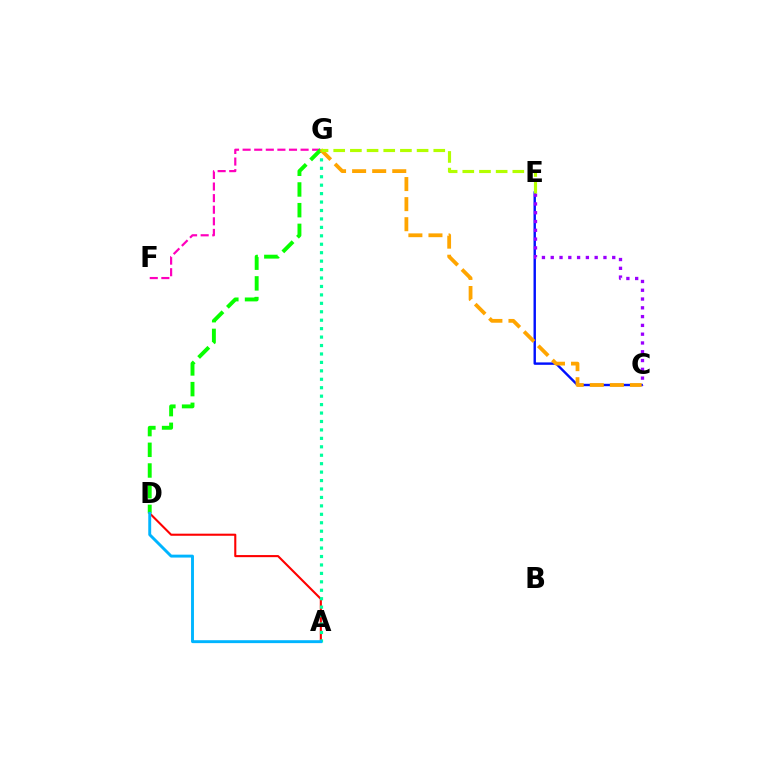{('F', 'G'): [{'color': '#ff00bd', 'line_style': 'dashed', 'thickness': 1.57}], ('A', 'D'): [{'color': '#ff0000', 'line_style': 'solid', 'thickness': 1.51}, {'color': '#00b5ff', 'line_style': 'solid', 'thickness': 2.1}], ('A', 'G'): [{'color': '#00ff9d', 'line_style': 'dotted', 'thickness': 2.29}], ('D', 'G'): [{'color': '#08ff00', 'line_style': 'dashed', 'thickness': 2.81}], ('C', 'E'): [{'color': '#0010ff', 'line_style': 'solid', 'thickness': 1.74}, {'color': '#9b00ff', 'line_style': 'dotted', 'thickness': 2.39}], ('C', 'G'): [{'color': '#ffa500', 'line_style': 'dashed', 'thickness': 2.73}], ('E', 'G'): [{'color': '#b3ff00', 'line_style': 'dashed', 'thickness': 2.27}]}